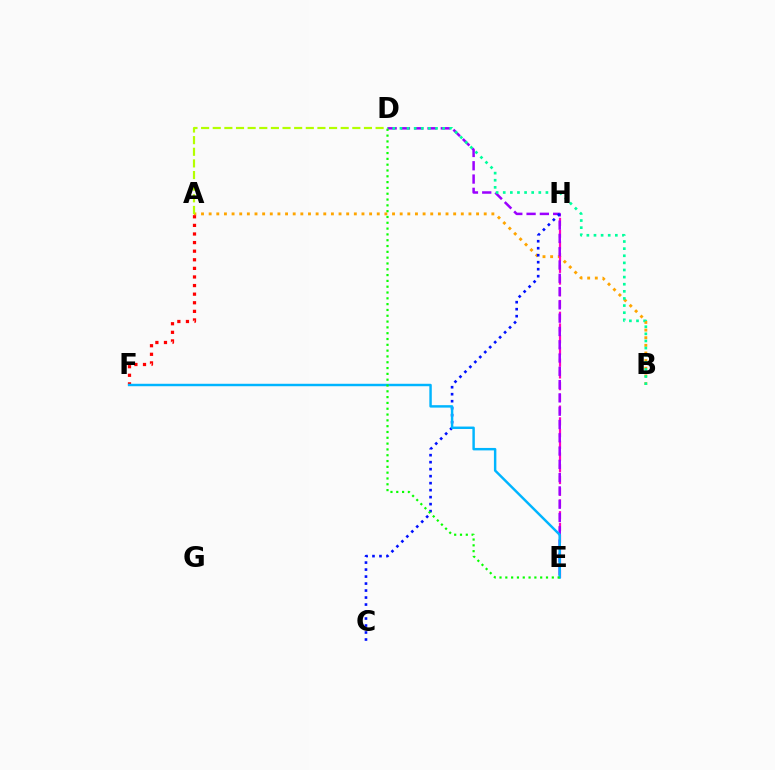{('A', 'B'): [{'color': '#ffa500', 'line_style': 'dotted', 'thickness': 2.08}], ('A', 'F'): [{'color': '#ff0000', 'line_style': 'dotted', 'thickness': 2.34}], ('E', 'H'): [{'color': '#ff00bd', 'line_style': 'dashed', 'thickness': 1.59}], ('A', 'D'): [{'color': '#b3ff00', 'line_style': 'dashed', 'thickness': 1.58}], ('D', 'E'): [{'color': '#9b00ff', 'line_style': 'dashed', 'thickness': 1.81}, {'color': '#08ff00', 'line_style': 'dotted', 'thickness': 1.58}], ('C', 'H'): [{'color': '#0010ff', 'line_style': 'dotted', 'thickness': 1.9}], ('E', 'F'): [{'color': '#00b5ff', 'line_style': 'solid', 'thickness': 1.76}], ('B', 'D'): [{'color': '#00ff9d', 'line_style': 'dotted', 'thickness': 1.93}]}